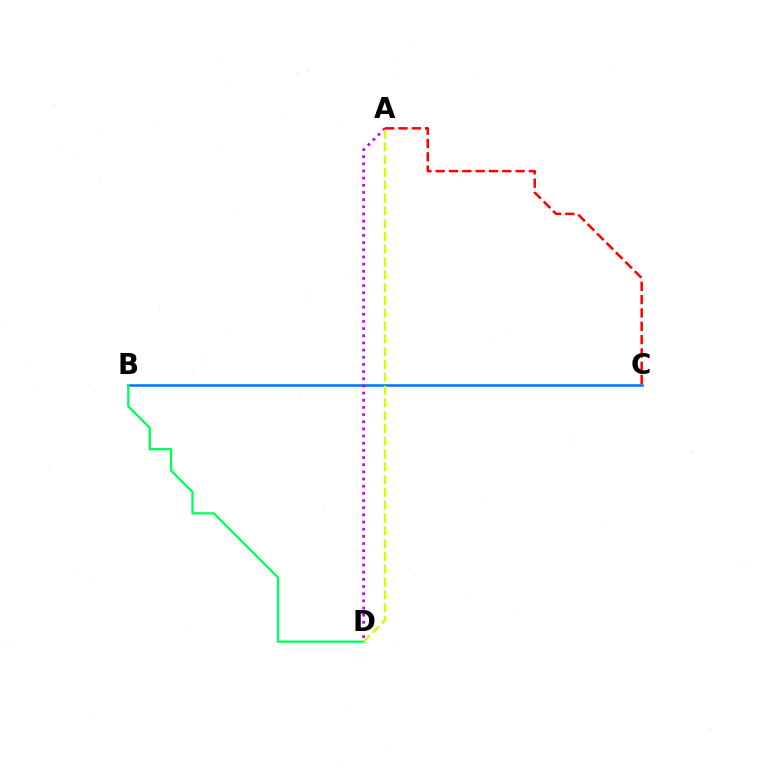{('B', 'C'): [{'color': '#0074ff', 'line_style': 'solid', 'thickness': 1.82}], ('B', 'D'): [{'color': '#00ff5c', 'line_style': 'solid', 'thickness': 1.65}], ('A', 'D'): [{'color': '#b900ff', 'line_style': 'dotted', 'thickness': 1.95}, {'color': '#d1ff00', 'line_style': 'dashed', 'thickness': 1.74}], ('A', 'C'): [{'color': '#ff0000', 'line_style': 'dashed', 'thickness': 1.81}]}